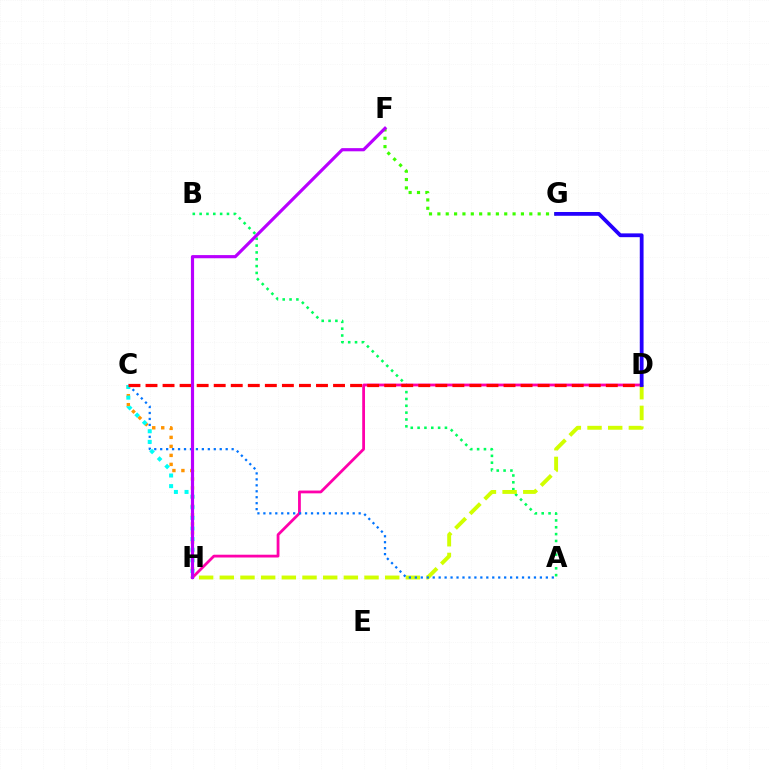{('A', 'B'): [{'color': '#00ff5c', 'line_style': 'dotted', 'thickness': 1.86}], ('D', 'H'): [{'color': '#ff00ac', 'line_style': 'solid', 'thickness': 2.01}, {'color': '#d1ff00', 'line_style': 'dashed', 'thickness': 2.81}], ('C', 'H'): [{'color': '#ff9400', 'line_style': 'dotted', 'thickness': 2.44}, {'color': '#00fff6', 'line_style': 'dotted', 'thickness': 2.89}], ('A', 'C'): [{'color': '#0074ff', 'line_style': 'dotted', 'thickness': 1.62}], ('F', 'G'): [{'color': '#3dff00', 'line_style': 'dotted', 'thickness': 2.27}], ('C', 'D'): [{'color': '#ff0000', 'line_style': 'dashed', 'thickness': 2.32}], ('F', 'H'): [{'color': '#b900ff', 'line_style': 'solid', 'thickness': 2.28}], ('D', 'G'): [{'color': '#2500ff', 'line_style': 'solid', 'thickness': 2.73}]}